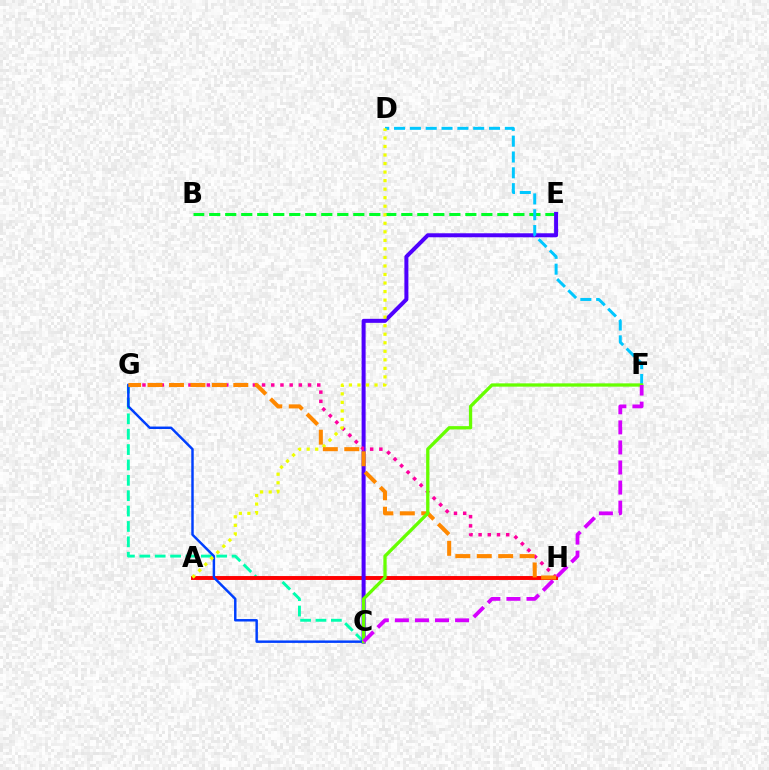{('C', 'G'): [{'color': '#00ffaf', 'line_style': 'dashed', 'thickness': 2.09}, {'color': '#003fff', 'line_style': 'solid', 'thickness': 1.77}], ('B', 'E'): [{'color': '#00ff27', 'line_style': 'dashed', 'thickness': 2.17}], ('A', 'H'): [{'color': '#ff0000', 'line_style': 'solid', 'thickness': 2.82}], ('C', 'E'): [{'color': '#4f00ff', 'line_style': 'solid', 'thickness': 2.88}], ('G', 'H'): [{'color': '#ff00a0', 'line_style': 'dotted', 'thickness': 2.5}, {'color': '#ff8800', 'line_style': 'dashed', 'thickness': 2.91}], ('D', 'F'): [{'color': '#00c7ff', 'line_style': 'dashed', 'thickness': 2.15}], ('A', 'D'): [{'color': '#eeff00', 'line_style': 'dotted', 'thickness': 2.32}], ('C', 'F'): [{'color': '#66ff00', 'line_style': 'solid', 'thickness': 2.37}, {'color': '#d600ff', 'line_style': 'dashed', 'thickness': 2.73}]}